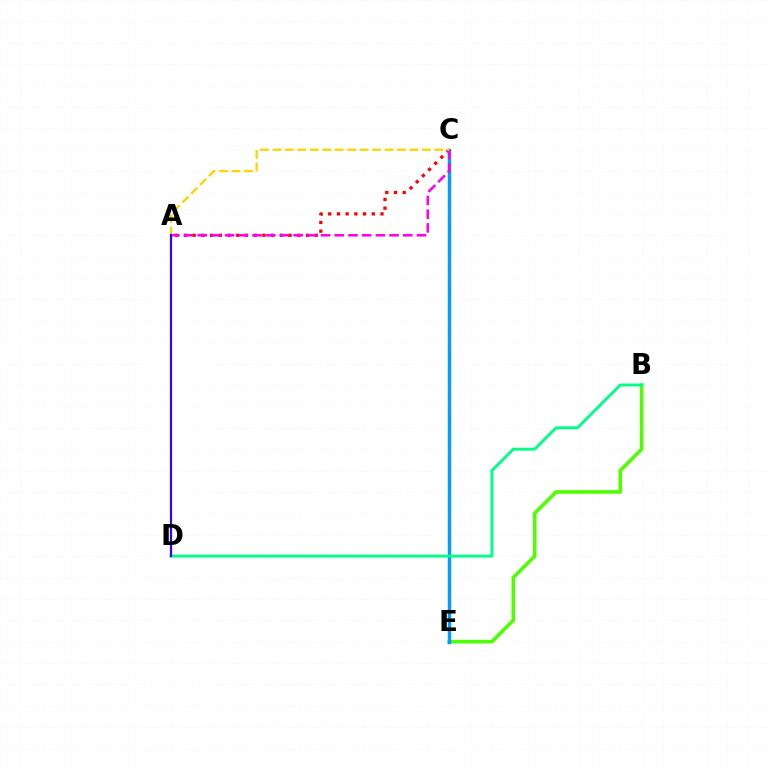{('B', 'E'): [{'color': '#4fff00', 'line_style': 'solid', 'thickness': 2.6}], ('A', 'C'): [{'color': '#ff0000', 'line_style': 'dotted', 'thickness': 2.37}, {'color': '#ff00ed', 'line_style': 'dashed', 'thickness': 1.86}, {'color': '#ffd500', 'line_style': 'dashed', 'thickness': 1.69}], ('C', 'E'): [{'color': '#009eff', 'line_style': 'solid', 'thickness': 2.49}], ('B', 'D'): [{'color': '#00ff86', 'line_style': 'solid', 'thickness': 2.1}], ('A', 'D'): [{'color': '#3700ff', 'line_style': 'solid', 'thickness': 1.6}]}